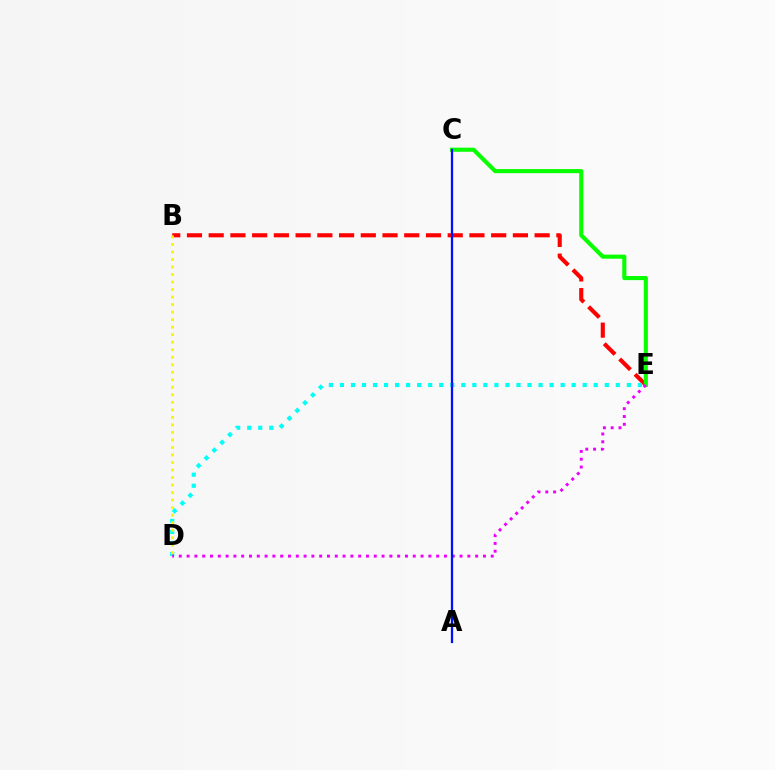{('B', 'E'): [{'color': '#ff0000', 'line_style': 'dashed', 'thickness': 2.95}], ('D', 'E'): [{'color': '#00fff6', 'line_style': 'dotted', 'thickness': 3.0}, {'color': '#ee00ff', 'line_style': 'dotted', 'thickness': 2.12}], ('B', 'D'): [{'color': '#fcf500', 'line_style': 'dotted', 'thickness': 2.04}], ('C', 'E'): [{'color': '#08ff00', 'line_style': 'solid', 'thickness': 2.95}], ('A', 'C'): [{'color': '#0010ff', 'line_style': 'solid', 'thickness': 1.63}]}